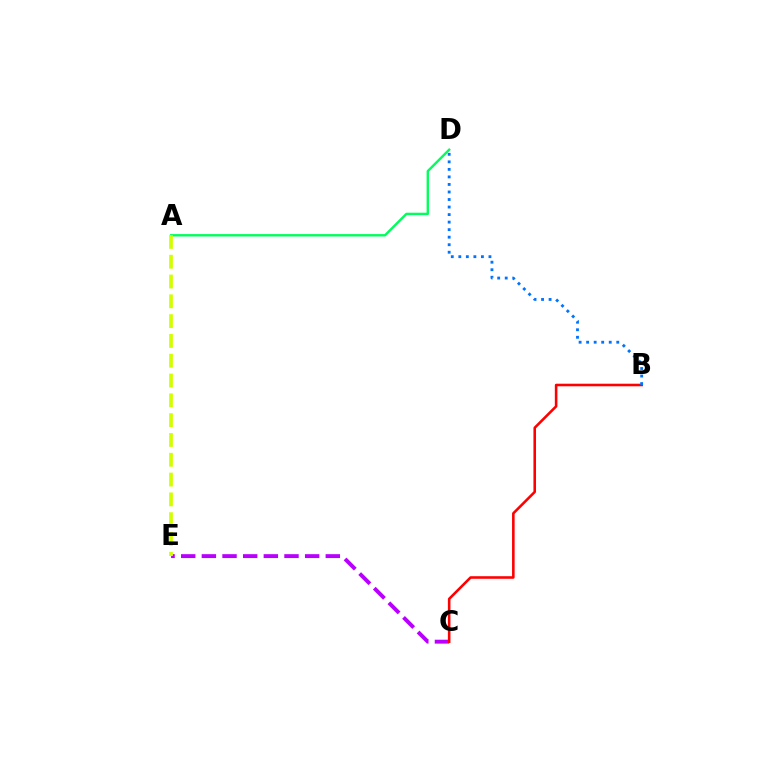{('A', 'D'): [{'color': '#00ff5c', 'line_style': 'solid', 'thickness': 1.72}], ('C', 'E'): [{'color': '#b900ff', 'line_style': 'dashed', 'thickness': 2.81}], ('A', 'E'): [{'color': '#d1ff00', 'line_style': 'dashed', 'thickness': 2.69}], ('B', 'C'): [{'color': '#ff0000', 'line_style': 'solid', 'thickness': 1.86}], ('B', 'D'): [{'color': '#0074ff', 'line_style': 'dotted', 'thickness': 2.05}]}